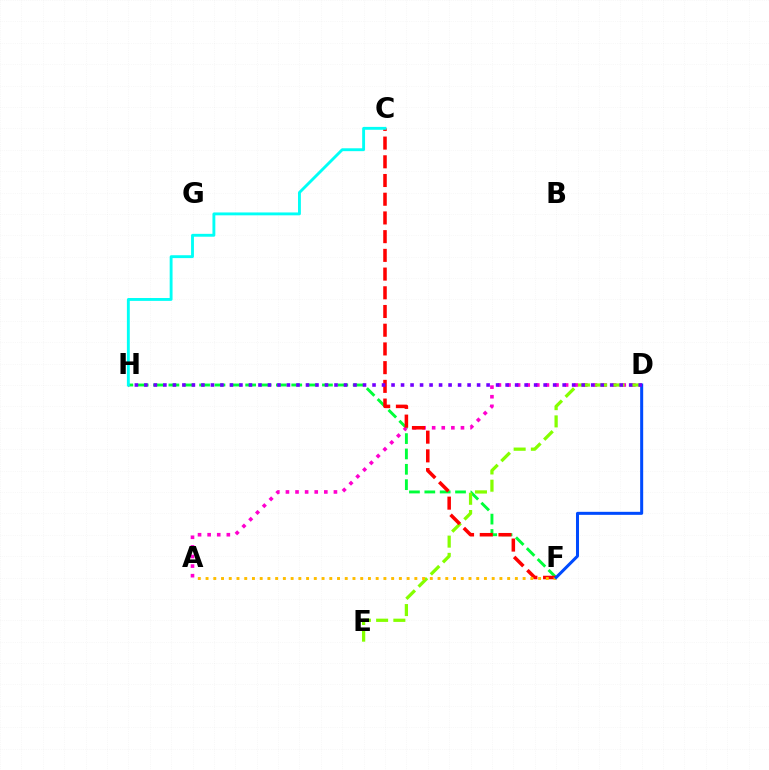{('F', 'H'): [{'color': '#00ff39', 'line_style': 'dashed', 'thickness': 2.09}], ('A', 'D'): [{'color': '#ff00cf', 'line_style': 'dotted', 'thickness': 2.61}], ('D', 'E'): [{'color': '#84ff00', 'line_style': 'dashed', 'thickness': 2.34}], ('C', 'F'): [{'color': '#ff0000', 'line_style': 'dashed', 'thickness': 2.54}], ('A', 'F'): [{'color': '#ffbd00', 'line_style': 'dotted', 'thickness': 2.1}], ('D', 'F'): [{'color': '#004bff', 'line_style': 'solid', 'thickness': 2.18}], ('D', 'H'): [{'color': '#7200ff', 'line_style': 'dotted', 'thickness': 2.58}], ('C', 'H'): [{'color': '#00fff6', 'line_style': 'solid', 'thickness': 2.07}]}